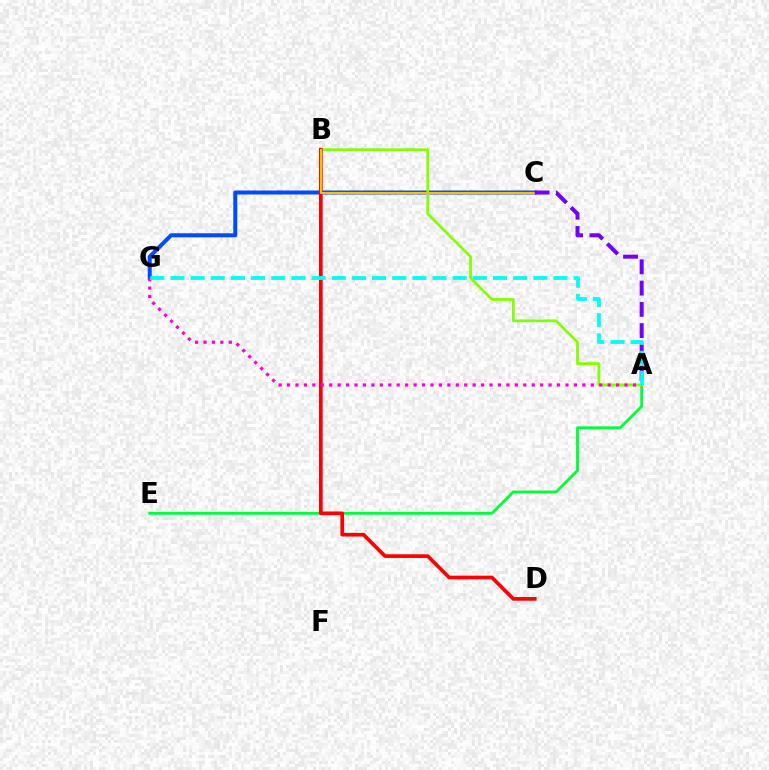{('A', 'E'): [{'color': '#00ff39', 'line_style': 'solid', 'thickness': 2.05}], ('C', 'G'): [{'color': '#004bff', 'line_style': 'solid', 'thickness': 2.88}], ('A', 'B'): [{'color': '#84ff00', 'line_style': 'solid', 'thickness': 1.97}], ('B', 'D'): [{'color': '#ff0000', 'line_style': 'solid', 'thickness': 2.65}], ('A', 'G'): [{'color': '#ff00cf', 'line_style': 'dotted', 'thickness': 2.29}, {'color': '#00fff6', 'line_style': 'dashed', 'thickness': 2.74}], ('B', 'C'): [{'color': '#ffbd00', 'line_style': 'solid', 'thickness': 1.55}], ('A', 'C'): [{'color': '#7200ff', 'line_style': 'dashed', 'thickness': 2.89}]}